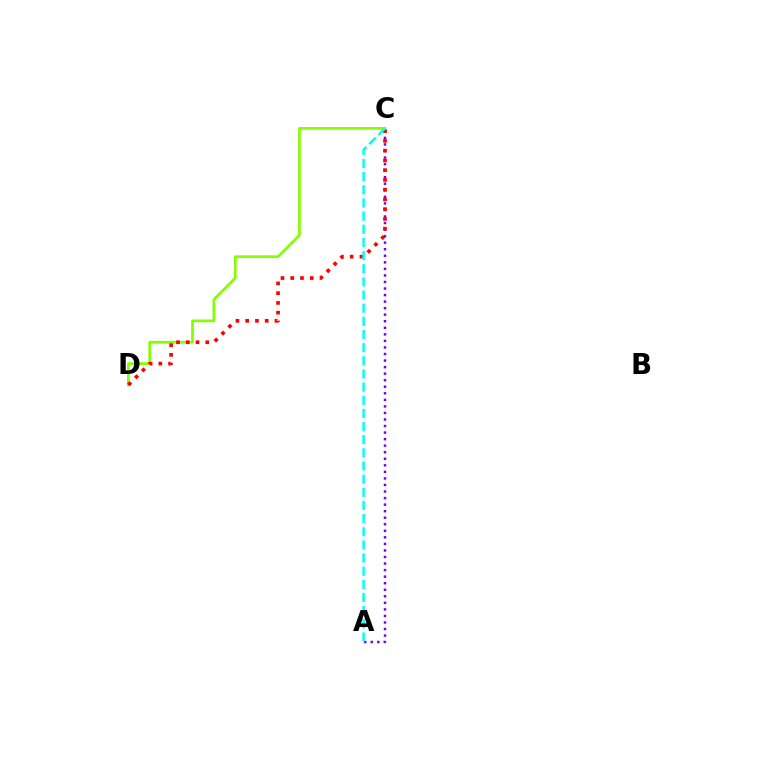{('A', 'C'): [{'color': '#7200ff', 'line_style': 'dotted', 'thickness': 1.78}, {'color': '#00fff6', 'line_style': 'dashed', 'thickness': 1.79}], ('C', 'D'): [{'color': '#84ff00', 'line_style': 'solid', 'thickness': 1.95}, {'color': '#ff0000', 'line_style': 'dotted', 'thickness': 2.65}]}